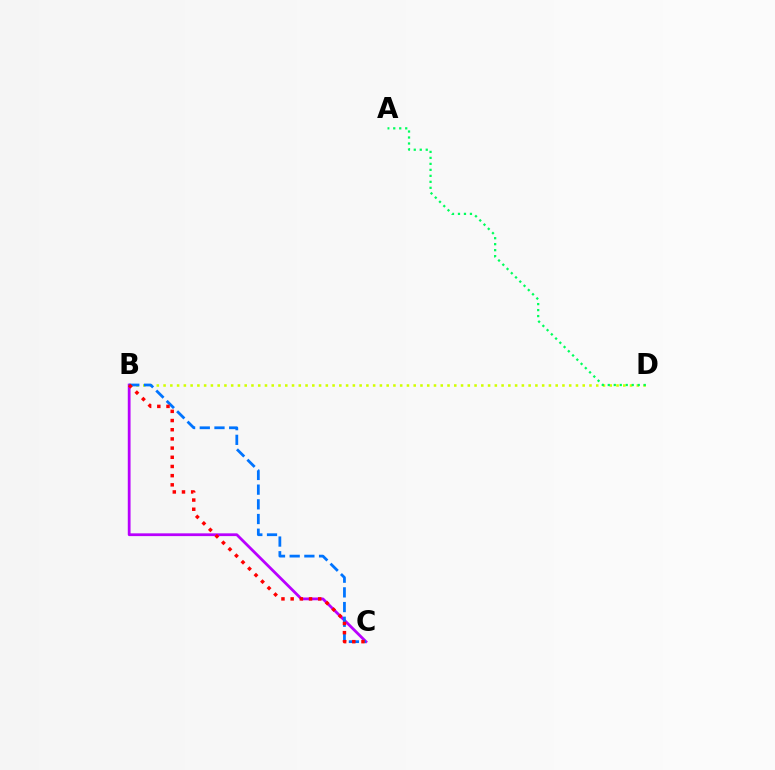{('B', 'D'): [{'color': '#d1ff00', 'line_style': 'dotted', 'thickness': 1.84}], ('A', 'D'): [{'color': '#00ff5c', 'line_style': 'dotted', 'thickness': 1.63}], ('B', 'C'): [{'color': '#b900ff', 'line_style': 'solid', 'thickness': 1.99}, {'color': '#0074ff', 'line_style': 'dashed', 'thickness': 2.0}, {'color': '#ff0000', 'line_style': 'dotted', 'thickness': 2.5}]}